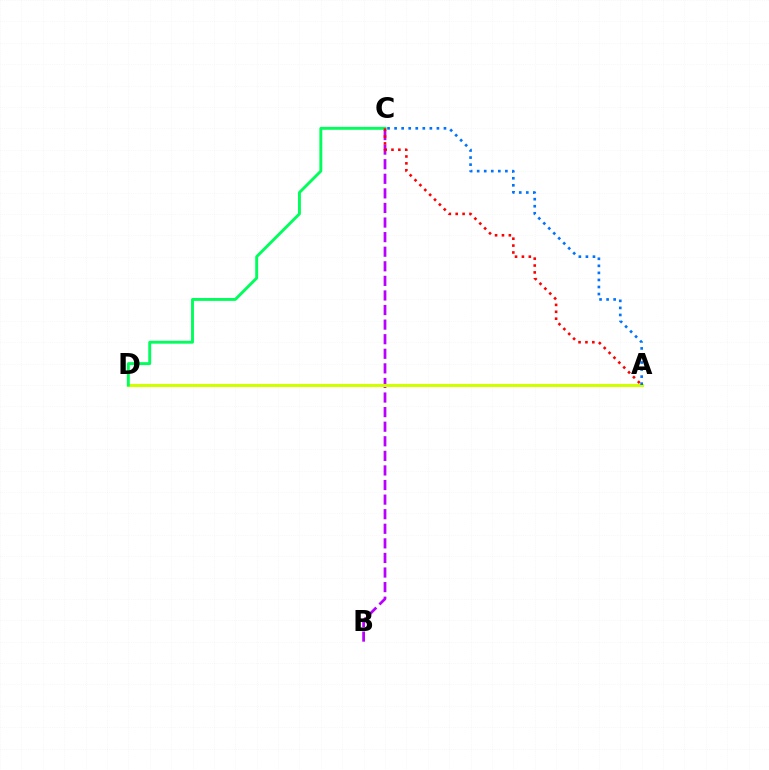{('B', 'C'): [{'color': '#b900ff', 'line_style': 'dashed', 'thickness': 1.98}], ('A', 'D'): [{'color': '#d1ff00', 'line_style': 'solid', 'thickness': 2.26}], ('A', 'C'): [{'color': '#0074ff', 'line_style': 'dotted', 'thickness': 1.92}, {'color': '#ff0000', 'line_style': 'dotted', 'thickness': 1.87}], ('C', 'D'): [{'color': '#00ff5c', 'line_style': 'solid', 'thickness': 2.09}]}